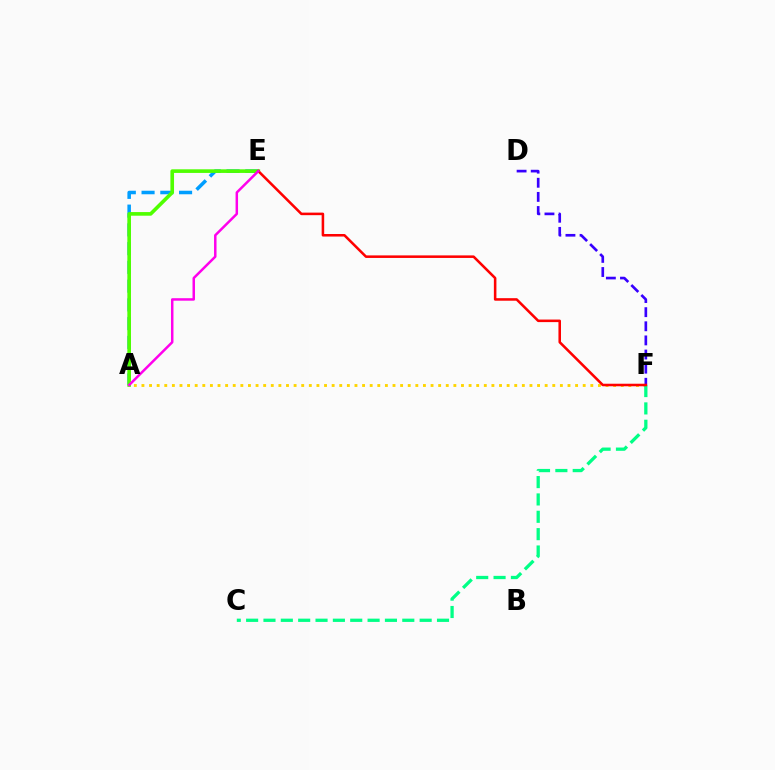{('A', 'E'): [{'color': '#009eff', 'line_style': 'dashed', 'thickness': 2.55}, {'color': '#4fff00', 'line_style': 'solid', 'thickness': 2.61}, {'color': '#ff00ed', 'line_style': 'solid', 'thickness': 1.79}], ('D', 'F'): [{'color': '#3700ff', 'line_style': 'dashed', 'thickness': 1.92}], ('A', 'F'): [{'color': '#ffd500', 'line_style': 'dotted', 'thickness': 2.07}], ('C', 'F'): [{'color': '#00ff86', 'line_style': 'dashed', 'thickness': 2.36}], ('E', 'F'): [{'color': '#ff0000', 'line_style': 'solid', 'thickness': 1.83}]}